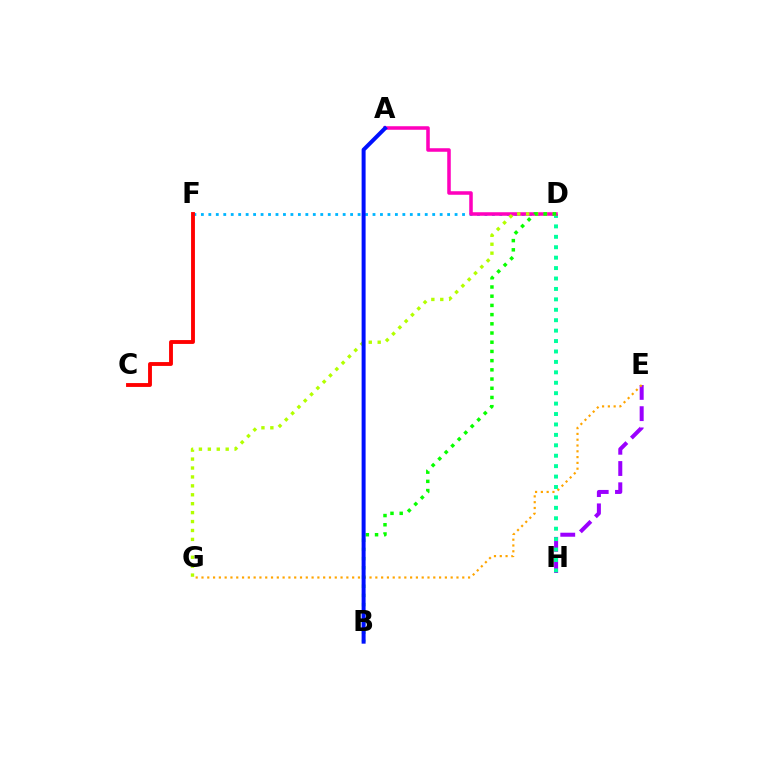{('E', 'H'): [{'color': '#9b00ff', 'line_style': 'dashed', 'thickness': 2.89}], ('D', 'H'): [{'color': '#00ff9d', 'line_style': 'dotted', 'thickness': 2.83}], ('D', 'F'): [{'color': '#00b5ff', 'line_style': 'dotted', 'thickness': 2.03}], ('A', 'D'): [{'color': '#ff00bd', 'line_style': 'solid', 'thickness': 2.55}], ('D', 'G'): [{'color': '#b3ff00', 'line_style': 'dotted', 'thickness': 2.42}], ('C', 'F'): [{'color': '#ff0000', 'line_style': 'solid', 'thickness': 2.78}], ('E', 'G'): [{'color': '#ffa500', 'line_style': 'dotted', 'thickness': 1.57}], ('B', 'D'): [{'color': '#08ff00', 'line_style': 'dotted', 'thickness': 2.5}], ('A', 'B'): [{'color': '#0010ff', 'line_style': 'solid', 'thickness': 2.87}]}